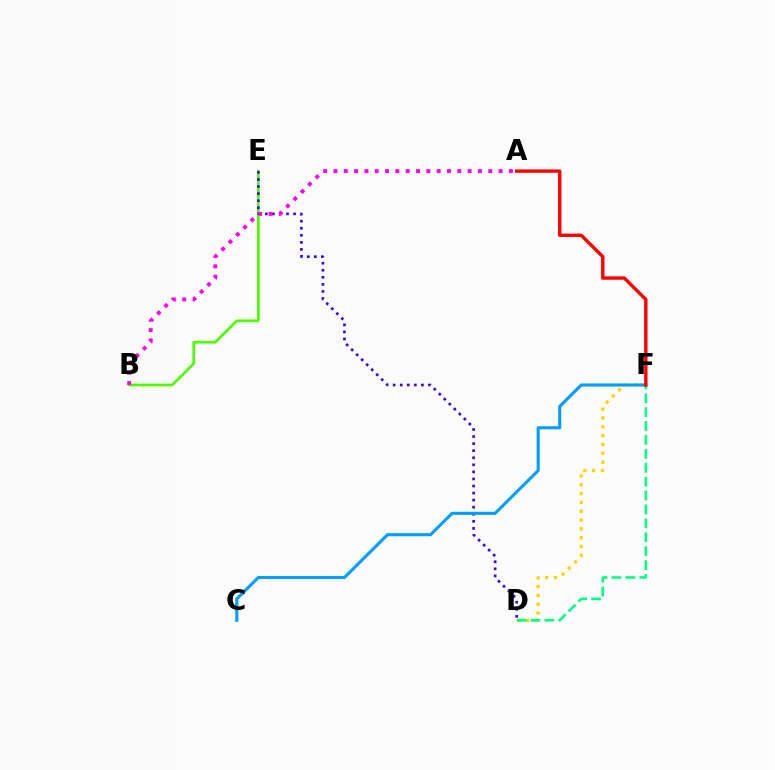{('D', 'F'): [{'color': '#ffd500', 'line_style': 'dotted', 'thickness': 2.4}, {'color': '#00ff86', 'line_style': 'dashed', 'thickness': 1.89}], ('B', 'E'): [{'color': '#4fff00', 'line_style': 'solid', 'thickness': 1.97}], ('D', 'E'): [{'color': '#3700ff', 'line_style': 'dotted', 'thickness': 1.92}], ('A', 'B'): [{'color': '#ff00ed', 'line_style': 'dotted', 'thickness': 2.8}], ('C', 'F'): [{'color': '#009eff', 'line_style': 'solid', 'thickness': 2.23}], ('A', 'F'): [{'color': '#ff0000', 'line_style': 'solid', 'thickness': 2.44}]}